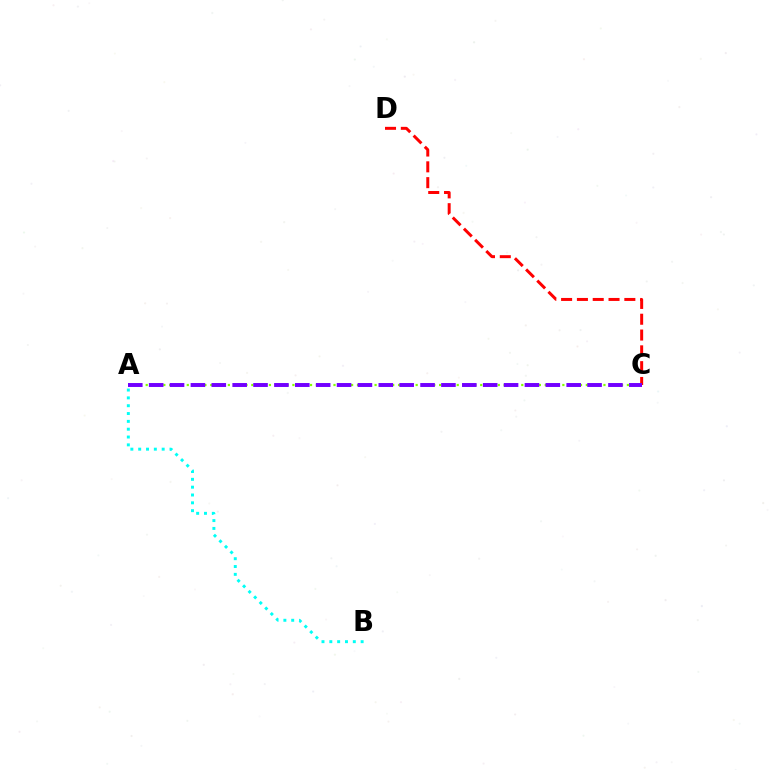{('A', 'B'): [{'color': '#00fff6', 'line_style': 'dotted', 'thickness': 2.13}], ('C', 'D'): [{'color': '#ff0000', 'line_style': 'dashed', 'thickness': 2.15}], ('A', 'C'): [{'color': '#84ff00', 'line_style': 'dotted', 'thickness': 1.59}, {'color': '#7200ff', 'line_style': 'dashed', 'thickness': 2.84}]}